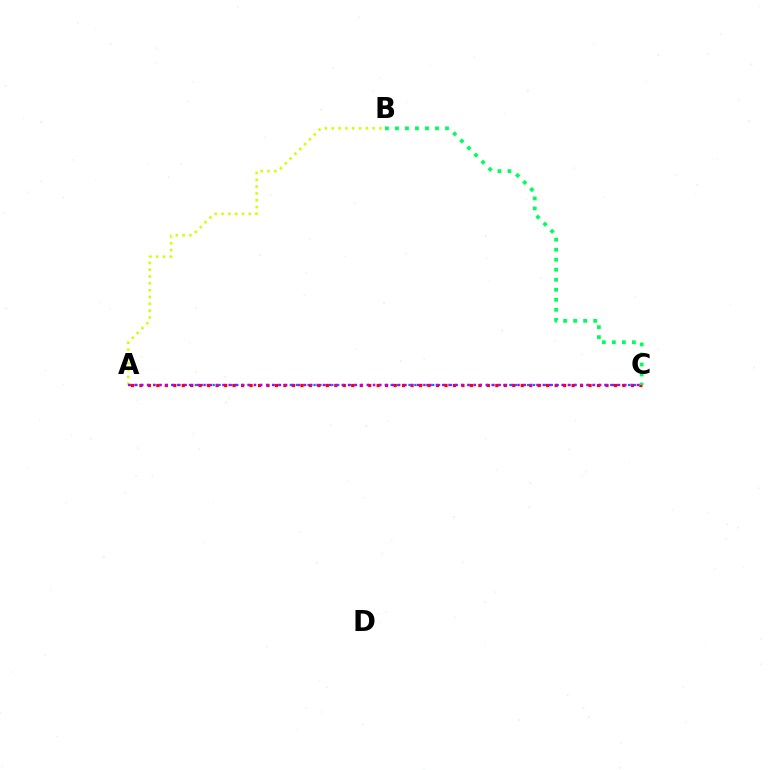{('A', 'C'): [{'color': '#0074ff', 'line_style': 'dotted', 'thickness': 1.61}, {'color': '#ff0000', 'line_style': 'dotted', 'thickness': 2.3}, {'color': '#b900ff', 'line_style': 'dotted', 'thickness': 1.71}], ('A', 'B'): [{'color': '#d1ff00', 'line_style': 'dotted', 'thickness': 1.85}], ('B', 'C'): [{'color': '#00ff5c', 'line_style': 'dotted', 'thickness': 2.72}]}